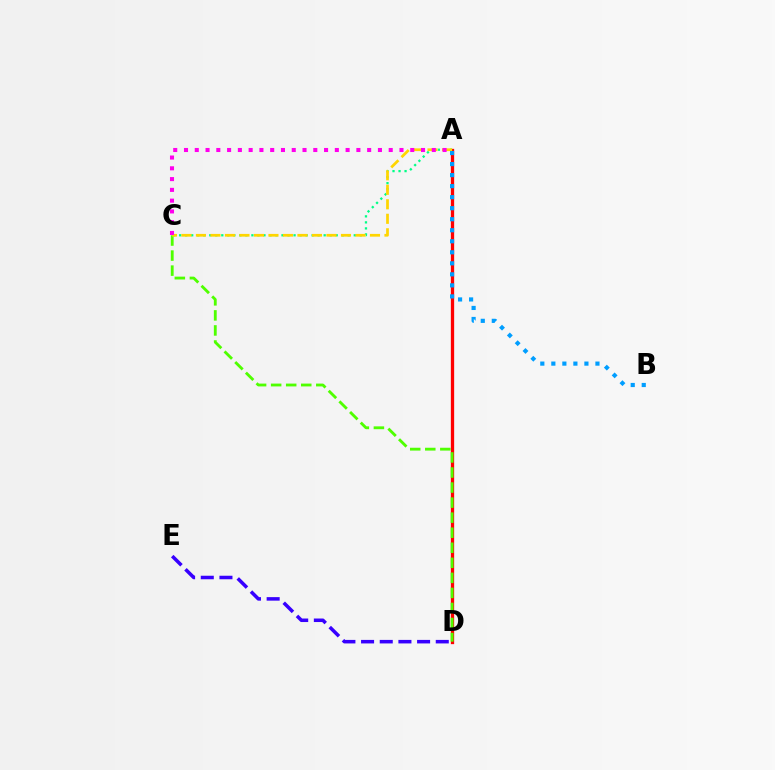{('A', 'D'): [{'color': '#ff0000', 'line_style': 'solid', 'thickness': 2.37}], ('A', 'C'): [{'color': '#00ff86', 'line_style': 'dotted', 'thickness': 1.64}, {'color': '#ffd500', 'line_style': 'dashed', 'thickness': 1.97}, {'color': '#ff00ed', 'line_style': 'dotted', 'thickness': 2.93}], ('D', 'E'): [{'color': '#3700ff', 'line_style': 'dashed', 'thickness': 2.54}], ('C', 'D'): [{'color': '#4fff00', 'line_style': 'dashed', 'thickness': 2.04}], ('A', 'B'): [{'color': '#009eff', 'line_style': 'dotted', 'thickness': 3.0}]}